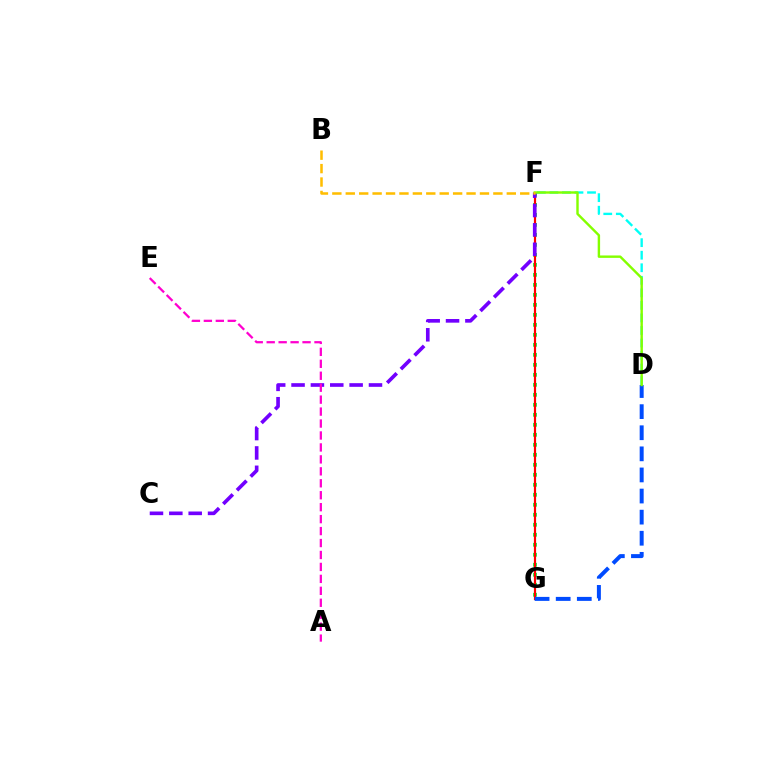{('F', 'G'): [{'color': '#00ff39', 'line_style': 'dotted', 'thickness': 2.72}, {'color': '#ff0000', 'line_style': 'solid', 'thickness': 1.58}], ('D', 'G'): [{'color': '#004bff', 'line_style': 'dashed', 'thickness': 2.87}], ('C', 'F'): [{'color': '#7200ff', 'line_style': 'dashed', 'thickness': 2.63}], ('D', 'F'): [{'color': '#00fff6', 'line_style': 'dashed', 'thickness': 1.7}, {'color': '#84ff00', 'line_style': 'solid', 'thickness': 1.74}], ('B', 'F'): [{'color': '#ffbd00', 'line_style': 'dashed', 'thickness': 1.82}], ('A', 'E'): [{'color': '#ff00cf', 'line_style': 'dashed', 'thickness': 1.62}]}